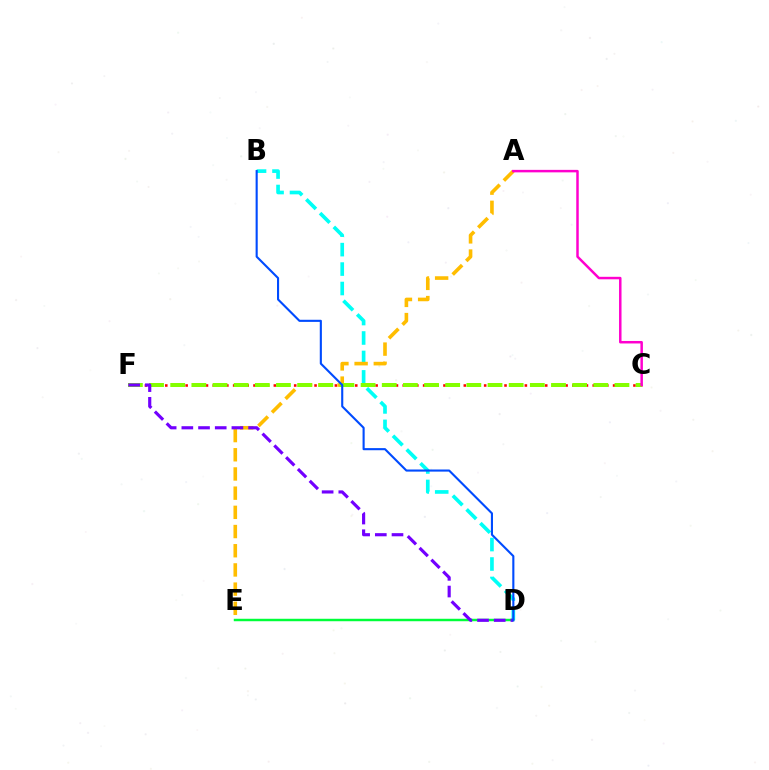{('B', 'D'): [{'color': '#00fff6', 'line_style': 'dashed', 'thickness': 2.64}, {'color': '#004bff', 'line_style': 'solid', 'thickness': 1.52}], ('C', 'F'): [{'color': '#ff0000', 'line_style': 'dotted', 'thickness': 1.84}, {'color': '#84ff00', 'line_style': 'dashed', 'thickness': 2.87}], ('A', 'E'): [{'color': '#ffbd00', 'line_style': 'dashed', 'thickness': 2.61}], ('D', 'E'): [{'color': '#00ff39', 'line_style': 'solid', 'thickness': 1.77}], ('A', 'C'): [{'color': '#ff00cf', 'line_style': 'solid', 'thickness': 1.79}], ('D', 'F'): [{'color': '#7200ff', 'line_style': 'dashed', 'thickness': 2.27}]}